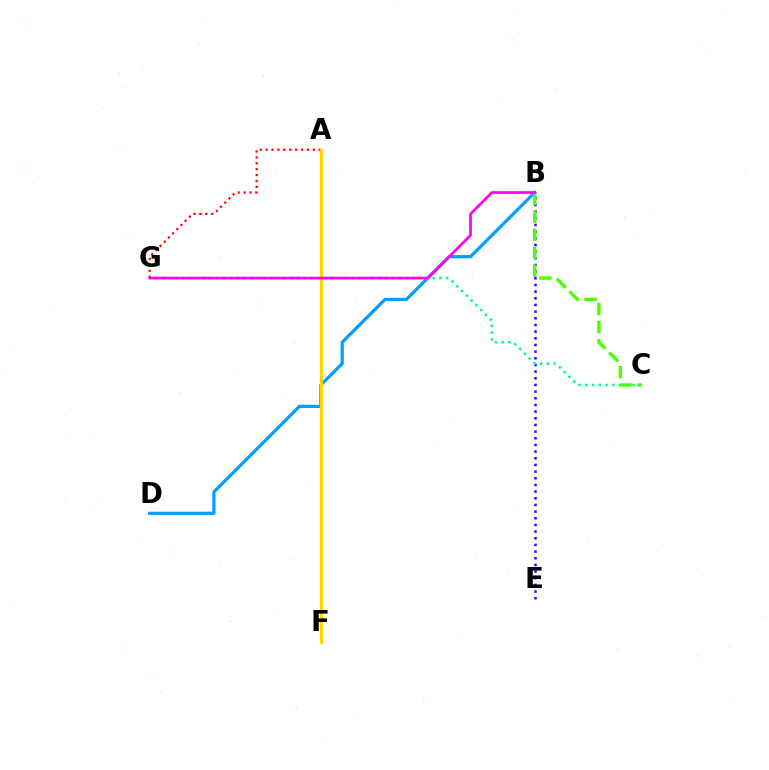{('B', 'D'): [{'color': '#009eff', 'line_style': 'solid', 'thickness': 2.32}], ('A', 'G'): [{'color': '#ff0000', 'line_style': 'dotted', 'thickness': 1.6}], ('B', 'E'): [{'color': '#3700ff', 'line_style': 'dotted', 'thickness': 1.81}], ('A', 'F'): [{'color': '#ffd500', 'line_style': 'solid', 'thickness': 2.35}], ('C', 'G'): [{'color': '#00ff86', 'line_style': 'dotted', 'thickness': 1.84}], ('B', 'C'): [{'color': '#4fff00', 'line_style': 'dashed', 'thickness': 2.44}], ('B', 'G'): [{'color': '#ff00ed', 'line_style': 'solid', 'thickness': 1.93}]}